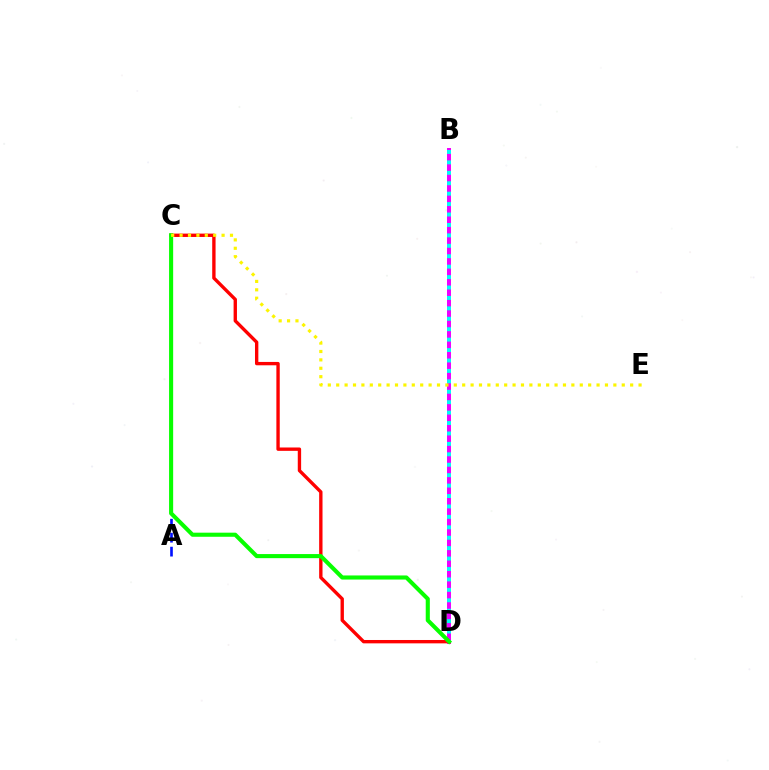{('A', 'C'): [{'color': '#0010ff', 'line_style': 'dashed', 'thickness': 1.9}], ('B', 'D'): [{'color': '#ee00ff', 'line_style': 'solid', 'thickness': 2.86}, {'color': '#00fff6', 'line_style': 'dotted', 'thickness': 2.83}], ('C', 'D'): [{'color': '#ff0000', 'line_style': 'solid', 'thickness': 2.42}, {'color': '#08ff00', 'line_style': 'solid', 'thickness': 2.95}], ('C', 'E'): [{'color': '#fcf500', 'line_style': 'dotted', 'thickness': 2.28}]}